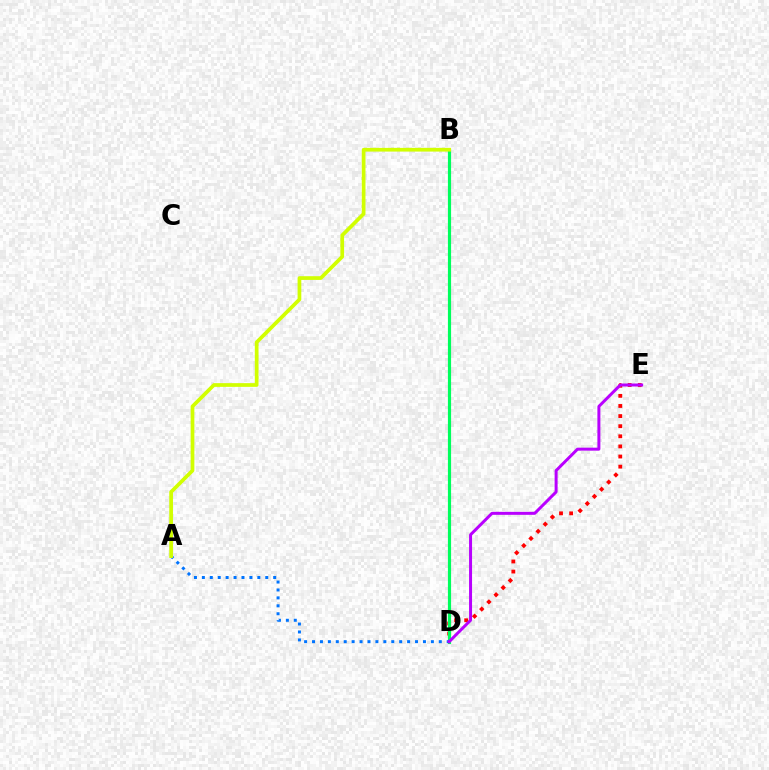{('D', 'E'): [{'color': '#ff0000', 'line_style': 'dotted', 'thickness': 2.75}, {'color': '#b900ff', 'line_style': 'solid', 'thickness': 2.15}], ('B', 'D'): [{'color': '#00ff5c', 'line_style': 'solid', 'thickness': 2.28}], ('A', 'D'): [{'color': '#0074ff', 'line_style': 'dotted', 'thickness': 2.15}], ('A', 'B'): [{'color': '#d1ff00', 'line_style': 'solid', 'thickness': 2.68}]}